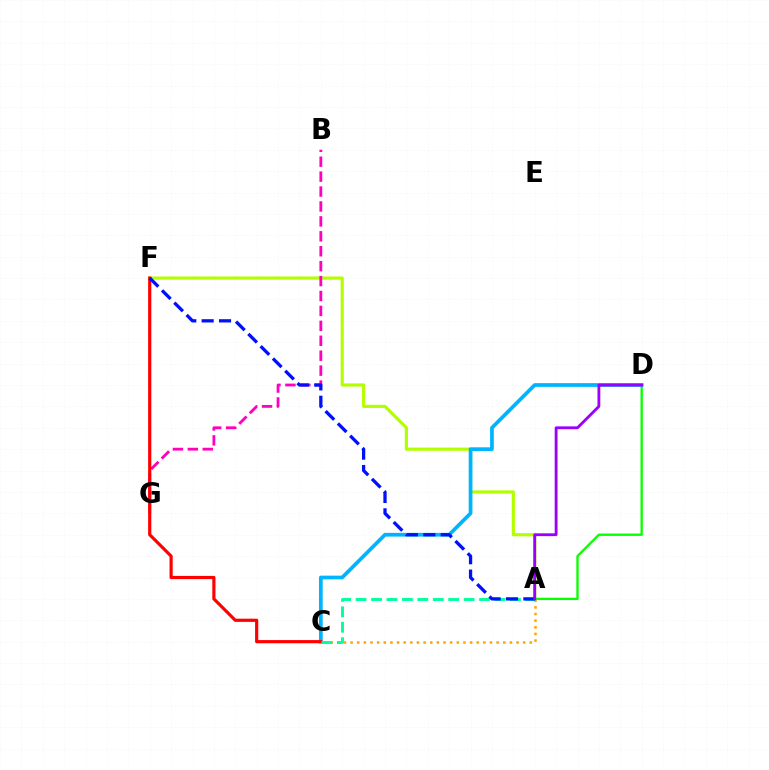{('A', 'F'): [{'color': '#b3ff00', 'line_style': 'solid', 'thickness': 2.29}, {'color': '#0010ff', 'line_style': 'dashed', 'thickness': 2.36}], ('A', 'D'): [{'color': '#08ff00', 'line_style': 'solid', 'thickness': 1.68}, {'color': '#9b00ff', 'line_style': 'solid', 'thickness': 2.04}], ('C', 'D'): [{'color': '#00b5ff', 'line_style': 'solid', 'thickness': 2.68}], ('B', 'G'): [{'color': '#ff00bd', 'line_style': 'dashed', 'thickness': 2.03}], ('A', 'C'): [{'color': '#ffa500', 'line_style': 'dotted', 'thickness': 1.8}, {'color': '#00ff9d', 'line_style': 'dashed', 'thickness': 2.1}], ('C', 'F'): [{'color': '#ff0000', 'line_style': 'solid', 'thickness': 2.29}]}